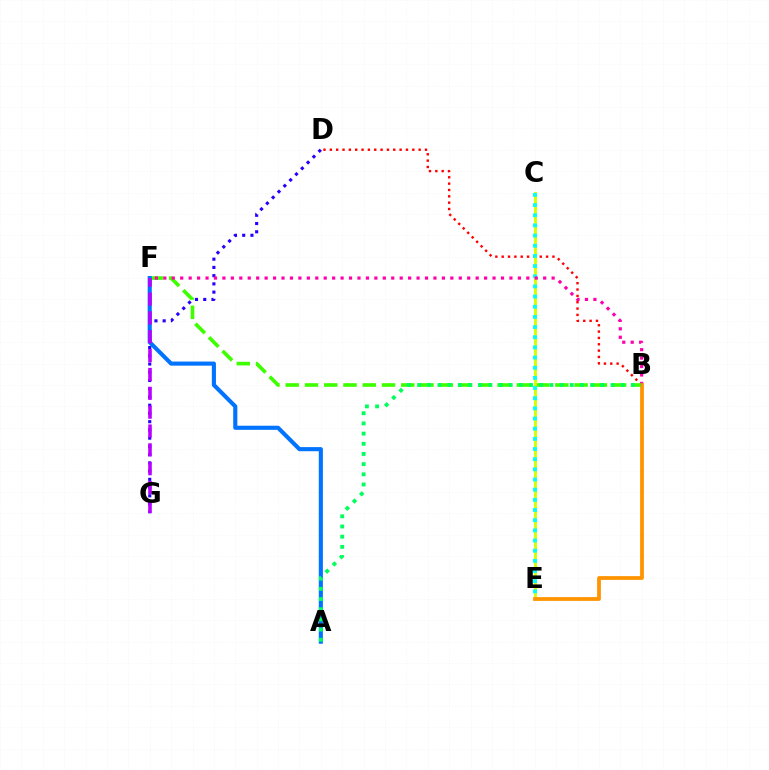{('B', 'D'): [{'color': '#ff0000', 'line_style': 'dotted', 'thickness': 1.72}], ('D', 'G'): [{'color': '#2500ff', 'line_style': 'dotted', 'thickness': 2.24}], ('B', 'F'): [{'color': '#3dff00', 'line_style': 'dashed', 'thickness': 2.62}, {'color': '#ff00ac', 'line_style': 'dotted', 'thickness': 2.29}], ('A', 'F'): [{'color': '#0074ff', 'line_style': 'solid', 'thickness': 2.96}], ('C', 'E'): [{'color': '#d1ff00', 'line_style': 'solid', 'thickness': 2.1}, {'color': '#00fff6', 'line_style': 'dotted', 'thickness': 2.76}], ('F', 'G'): [{'color': '#b900ff', 'line_style': 'dashed', 'thickness': 2.56}], ('B', 'E'): [{'color': '#ff9400', 'line_style': 'solid', 'thickness': 2.71}], ('A', 'B'): [{'color': '#00ff5c', 'line_style': 'dotted', 'thickness': 2.76}]}